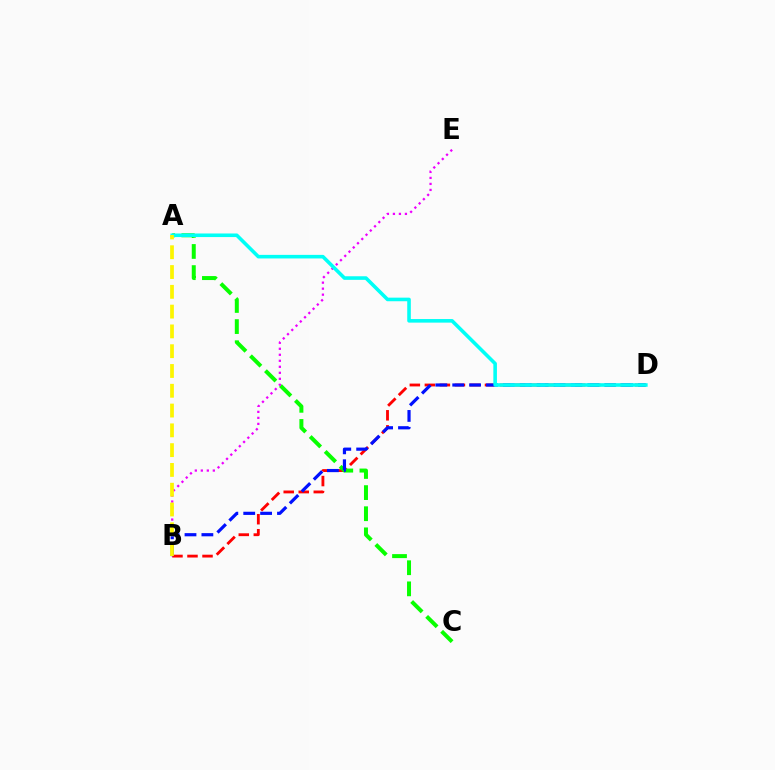{('B', 'D'): [{'color': '#ff0000', 'line_style': 'dashed', 'thickness': 2.04}, {'color': '#0010ff', 'line_style': 'dashed', 'thickness': 2.29}], ('A', 'C'): [{'color': '#08ff00', 'line_style': 'dashed', 'thickness': 2.87}], ('B', 'E'): [{'color': '#ee00ff', 'line_style': 'dotted', 'thickness': 1.63}], ('A', 'D'): [{'color': '#00fff6', 'line_style': 'solid', 'thickness': 2.58}], ('A', 'B'): [{'color': '#fcf500', 'line_style': 'dashed', 'thickness': 2.69}]}